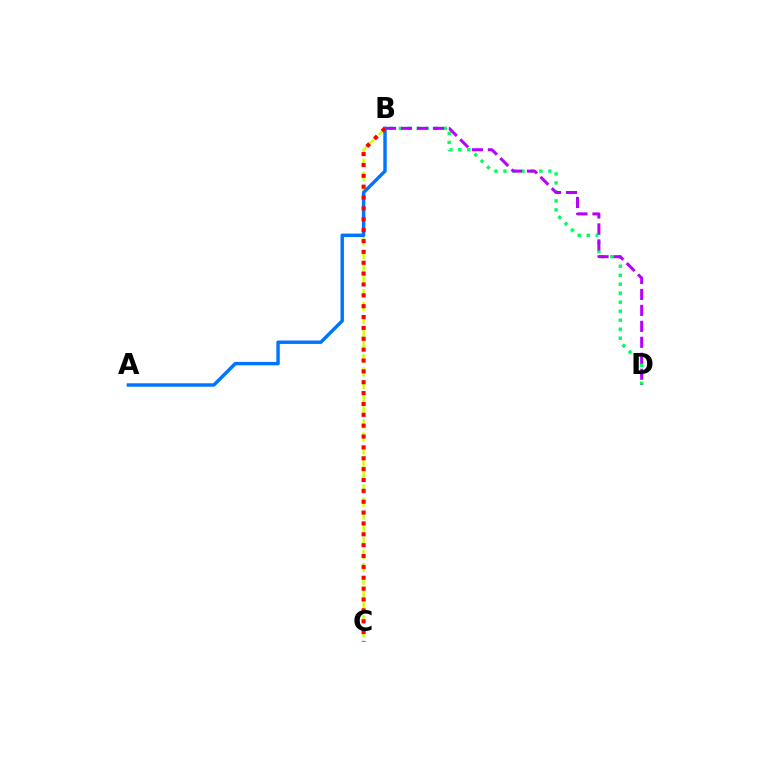{('B', 'C'): [{'color': '#d1ff00', 'line_style': 'dashed', 'thickness': 1.77}, {'color': '#ff0000', 'line_style': 'dotted', 'thickness': 2.95}], ('B', 'D'): [{'color': '#00ff5c', 'line_style': 'dotted', 'thickness': 2.44}, {'color': '#b900ff', 'line_style': 'dashed', 'thickness': 2.17}], ('A', 'B'): [{'color': '#0074ff', 'line_style': 'solid', 'thickness': 2.46}]}